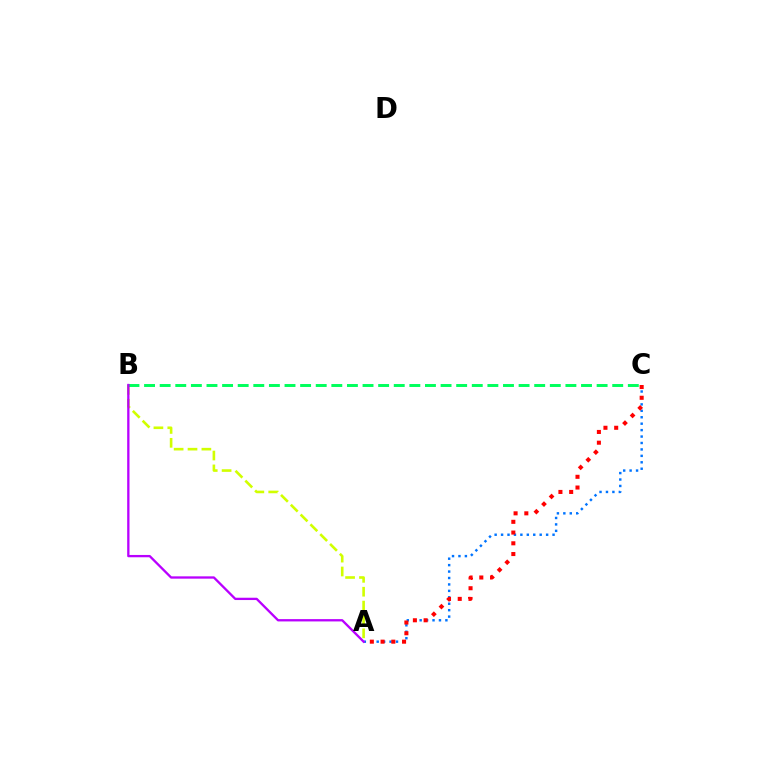{('A', 'C'): [{'color': '#0074ff', 'line_style': 'dotted', 'thickness': 1.75}, {'color': '#ff0000', 'line_style': 'dotted', 'thickness': 2.92}], ('A', 'B'): [{'color': '#d1ff00', 'line_style': 'dashed', 'thickness': 1.88}, {'color': '#b900ff', 'line_style': 'solid', 'thickness': 1.66}], ('B', 'C'): [{'color': '#00ff5c', 'line_style': 'dashed', 'thickness': 2.12}]}